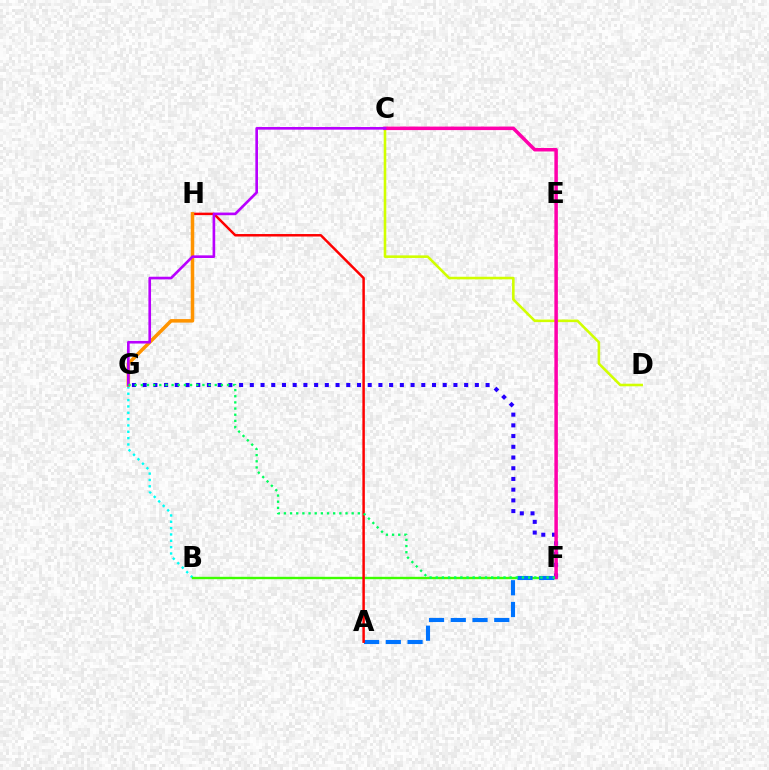{('F', 'G'): [{'color': '#2500ff', 'line_style': 'dotted', 'thickness': 2.91}, {'color': '#00ff5c', 'line_style': 'dotted', 'thickness': 1.67}], ('B', 'G'): [{'color': '#00fff6', 'line_style': 'dotted', 'thickness': 1.72}], ('B', 'F'): [{'color': '#3dff00', 'line_style': 'solid', 'thickness': 1.71}], ('A', 'F'): [{'color': '#0074ff', 'line_style': 'dashed', 'thickness': 2.95}], ('A', 'H'): [{'color': '#ff0000', 'line_style': 'solid', 'thickness': 1.79}], ('G', 'H'): [{'color': '#ff9400', 'line_style': 'solid', 'thickness': 2.53}], ('C', 'D'): [{'color': '#d1ff00', 'line_style': 'solid', 'thickness': 1.86}], ('C', 'F'): [{'color': '#ff00ac', 'line_style': 'solid', 'thickness': 2.52}], ('C', 'G'): [{'color': '#b900ff', 'line_style': 'solid', 'thickness': 1.9}]}